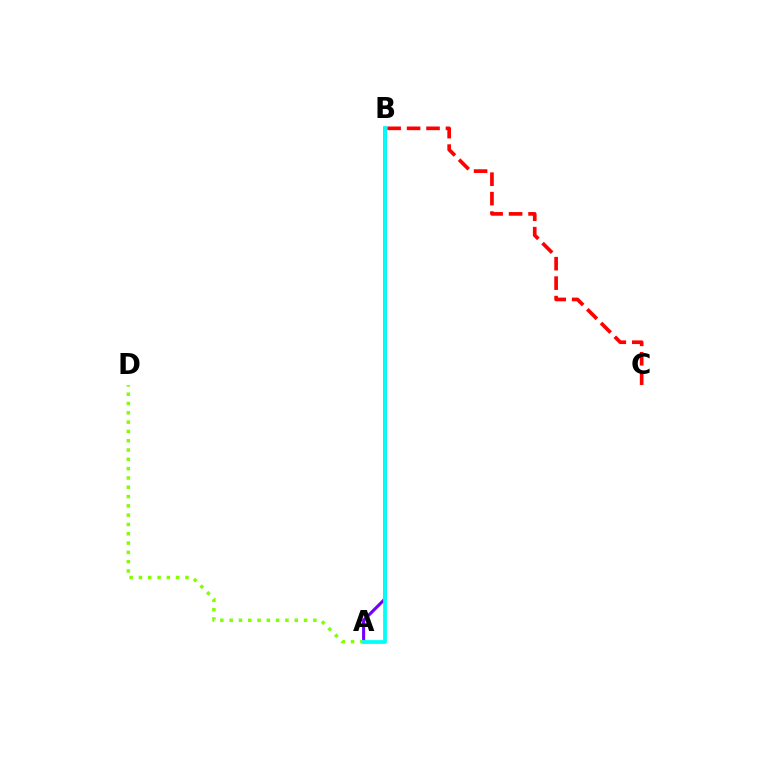{('A', 'B'): [{'color': '#7200ff', 'line_style': 'solid', 'thickness': 2.22}, {'color': '#00fff6', 'line_style': 'solid', 'thickness': 2.7}], ('B', 'C'): [{'color': '#ff0000', 'line_style': 'dashed', 'thickness': 2.64}], ('A', 'D'): [{'color': '#84ff00', 'line_style': 'dotted', 'thickness': 2.53}]}